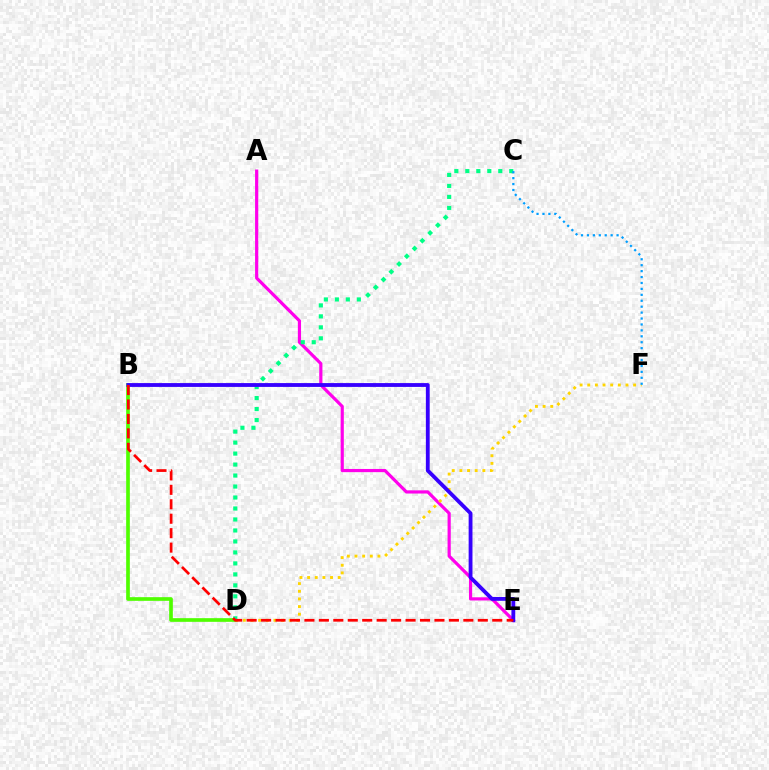{('A', 'E'): [{'color': '#ff00ed', 'line_style': 'solid', 'thickness': 2.29}], ('B', 'D'): [{'color': '#4fff00', 'line_style': 'solid', 'thickness': 2.64}], ('D', 'F'): [{'color': '#ffd500', 'line_style': 'dotted', 'thickness': 2.08}], ('C', 'D'): [{'color': '#00ff86', 'line_style': 'dotted', 'thickness': 2.98}], ('B', 'E'): [{'color': '#3700ff', 'line_style': 'solid', 'thickness': 2.76}, {'color': '#ff0000', 'line_style': 'dashed', 'thickness': 1.96}], ('C', 'F'): [{'color': '#009eff', 'line_style': 'dotted', 'thickness': 1.61}]}